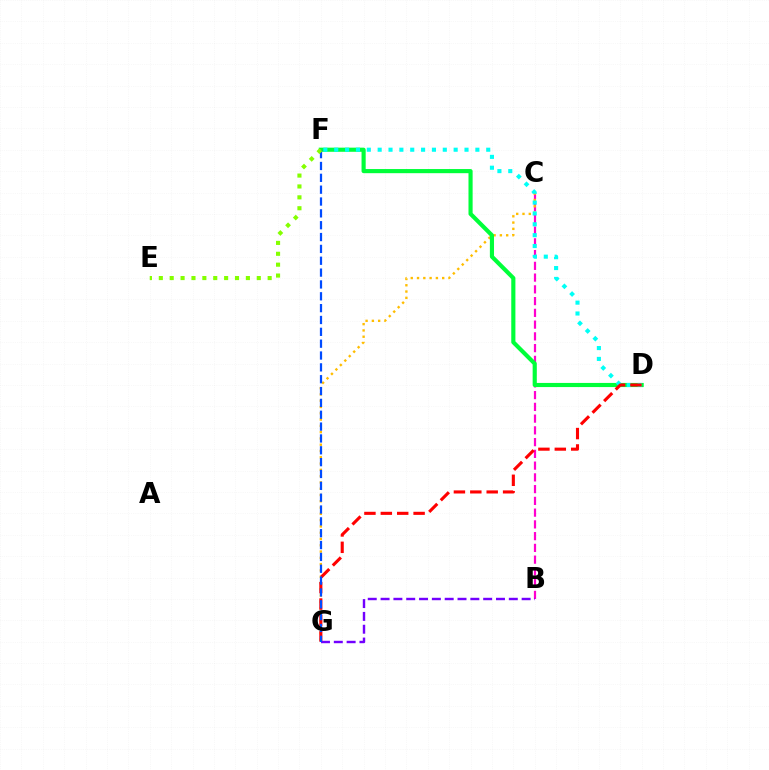{('B', 'C'): [{'color': '#ff00cf', 'line_style': 'dashed', 'thickness': 1.6}], ('C', 'G'): [{'color': '#ffbd00', 'line_style': 'dotted', 'thickness': 1.71}], ('D', 'F'): [{'color': '#00ff39', 'line_style': 'solid', 'thickness': 2.98}, {'color': '#00fff6', 'line_style': 'dotted', 'thickness': 2.95}], ('D', 'G'): [{'color': '#ff0000', 'line_style': 'dashed', 'thickness': 2.23}], ('B', 'G'): [{'color': '#7200ff', 'line_style': 'dashed', 'thickness': 1.74}], ('F', 'G'): [{'color': '#004bff', 'line_style': 'dashed', 'thickness': 1.61}], ('E', 'F'): [{'color': '#84ff00', 'line_style': 'dotted', 'thickness': 2.96}]}